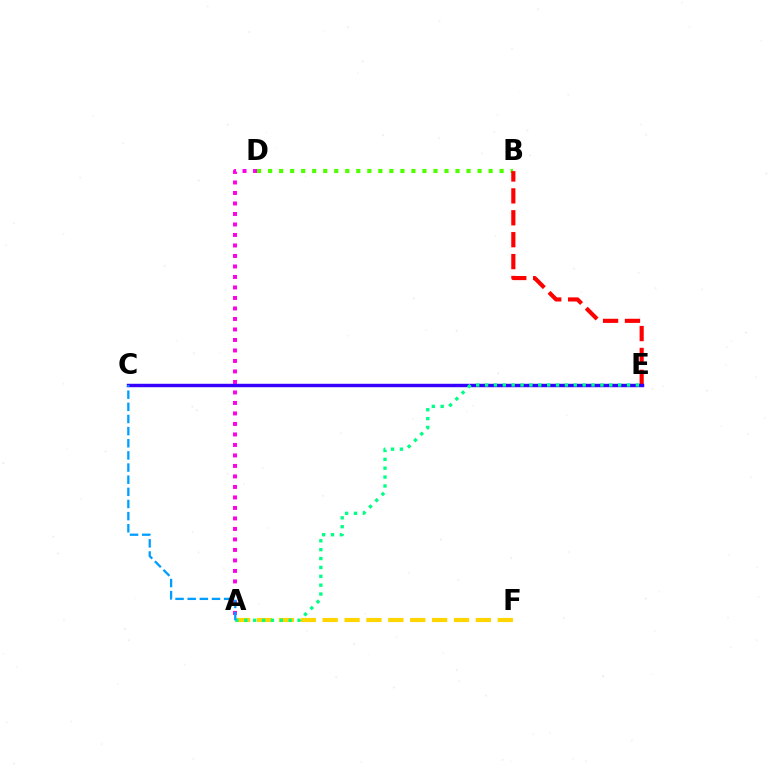{('A', 'D'): [{'color': '#ff00ed', 'line_style': 'dotted', 'thickness': 2.85}], ('B', 'D'): [{'color': '#4fff00', 'line_style': 'dotted', 'thickness': 3.0}], ('B', 'E'): [{'color': '#ff0000', 'line_style': 'dashed', 'thickness': 2.98}], ('A', 'F'): [{'color': '#ffd500', 'line_style': 'dashed', 'thickness': 2.97}], ('C', 'E'): [{'color': '#3700ff', 'line_style': 'solid', 'thickness': 2.48}], ('A', 'E'): [{'color': '#00ff86', 'line_style': 'dotted', 'thickness': 2.41}], ('A', 'C'): [{'color': '#009eff', 'line_style': 'dashed', 'thickness': 1.65}]}